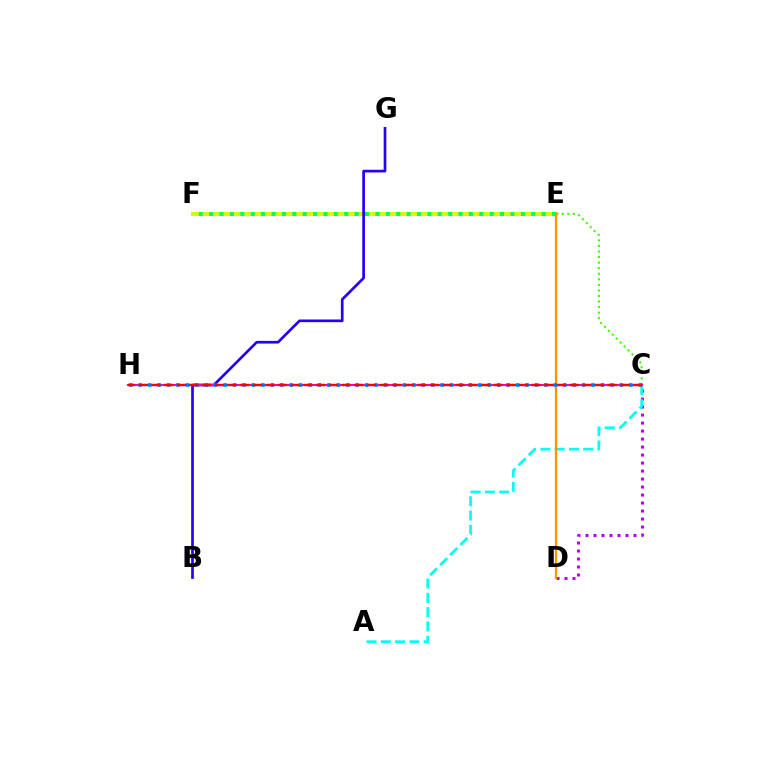{('C', 'D'): [{'color': '#b900ff', 'line_style': 'dotted', 'thickness': 2.17}], ('A', 'C'): [{'color': '#00fff6', 'line_style': 'dashed', 'thickness': 1.94}], ('E', 'F'): [{'color': '#d1ff00', 'line_style': 'solid', 'thickness': 2.89}, {'color': '#00ff5c', 'line_style': 'dotted', 'thickness': 2.82}], ('B', 'G'): [{'color': '#2500ff', 'line_style': 'solid', 'thickness': 1.94}], ('C', 'E'): [{'color': '#3dff00', 'line_style': 'dotted', 'thickness': 1.51}], ('C', 'H'): [{'color': '#ff00ac', 'line_style': 'solid', 'thickness': 1.51}, {'color': '#0074ff', 'line_style': 'dotted', 'thickness': 2.56}, {'color': '#ff0000', 'line_style': 'dashed', 'thickness': 1.72}], ('D', 'E'): [{'color': '#ff9400', 'line_style': 'solid', 'thickness': 1.64}]}